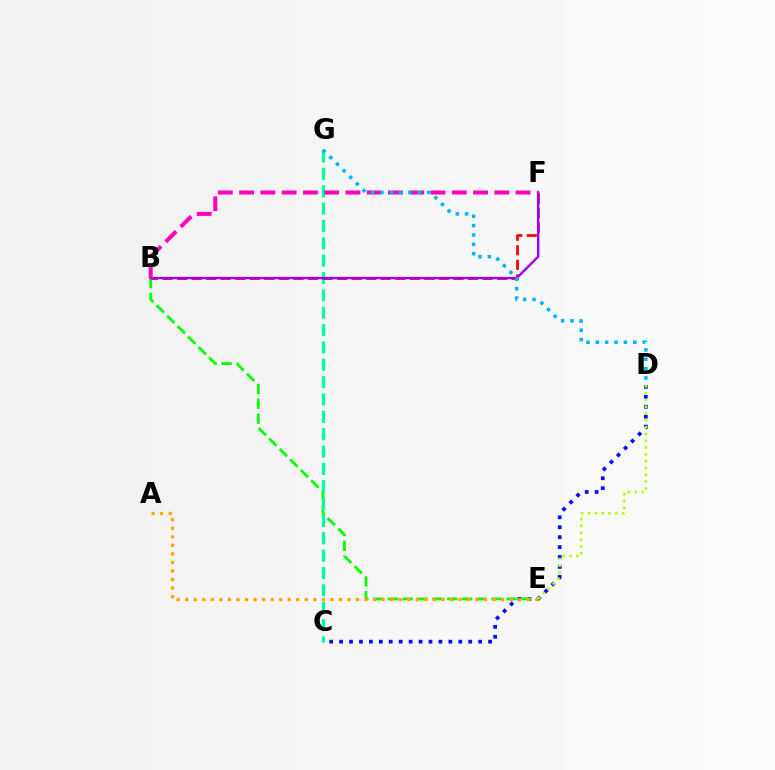{('C', 'D'): [{'color': '#0010ff', 'line_style': 'dotted', 'thickness': 2.7}], ('B', 'E'): [{'color': '#08ff00', 'line_style': 'dashed', 'thickness': 2.01}], ('C', 'G'): [{'color': '#00ff9d', 'line_style': 'dashed', 'thickness': 2.36}], ('B', 'F'): [{'color': '#ff0000', 'line_style': 'dashed', 'thickness': 1.98}, {'color': '#9b00ff', 'line_style': 'solid', 'thickness': 1.74}, {'color': '#ff00bd', 'line_style': 'dashed', 'thickness': 2.89}], ('A', 'E'): [{'color': '#ffa500', 'line_style': 'dotted', 'thickness': 2.32}], ('D', 'E'): [{'color': '#b3ff00', 'line_style': 'dotted', 'thickness': 1.85}], ('D', 'G'): [{'color': '#00b5ff', 'line_style': 'dotted', 'thickness': 2.54}]}